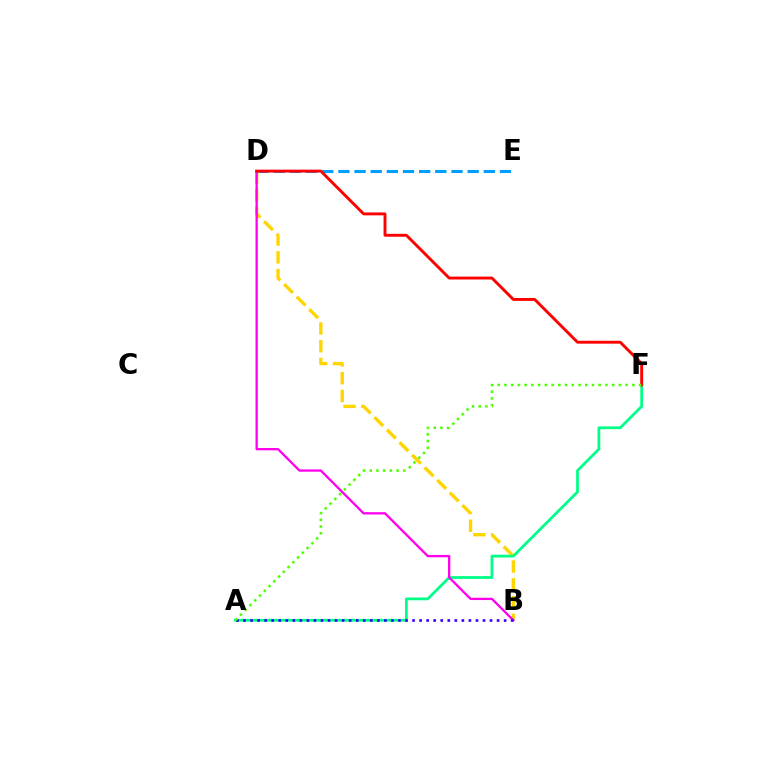{('D', 'E'): [{'color': '#009eff', 'line_style': 'dashed', 'thickness': 2.19}], ('B', 'D'): [{'color': '#ffd500', 'line_style': 'dashed', 'thickness': 2.41}, {'color': '#ff00ed', 'line_style': 'solid', 'thickness': 1.66}], ('A', 'F'): [{'color': '#00ff86', 'line_style': 'solid', 'thickness': 2.0}, {'color': '#4fff00', 'line_style': 'dotted', 'thickness': 1.83}], ('D', 'F'): [{'color': '#ff0000', 'line_style': 'solid', 'thickness': 2.09}], ('A', 'B'): [{'color': '#3700ff', 'line_style': 'dotted', 'thickness': 1.91}]}